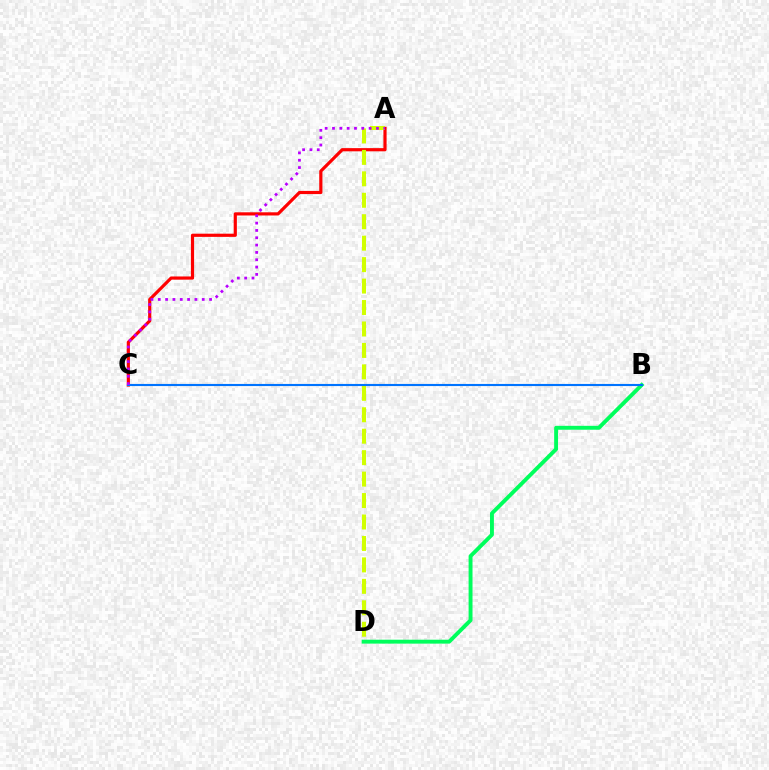{('A', 'C'): [{'color': '#ff0000', 'line_style': 'solid', 'thickness': 2.29}, {'color': '#b900ff', 'line_style': 'dotted', 'thickness': 1.99}], ('A', 'D'): [{'color': '#d1ff00', 'line_style': 'dashed', 'thickness': 2.91}], ('B', 'D'): [{'color': '#00ff5c', 'line_style': 'solid', 'thickness': 2.81}], ('B', 'C'): [{'color': '#0074ff', 'line_style': 'solid', 'thickness': 1.53}]}